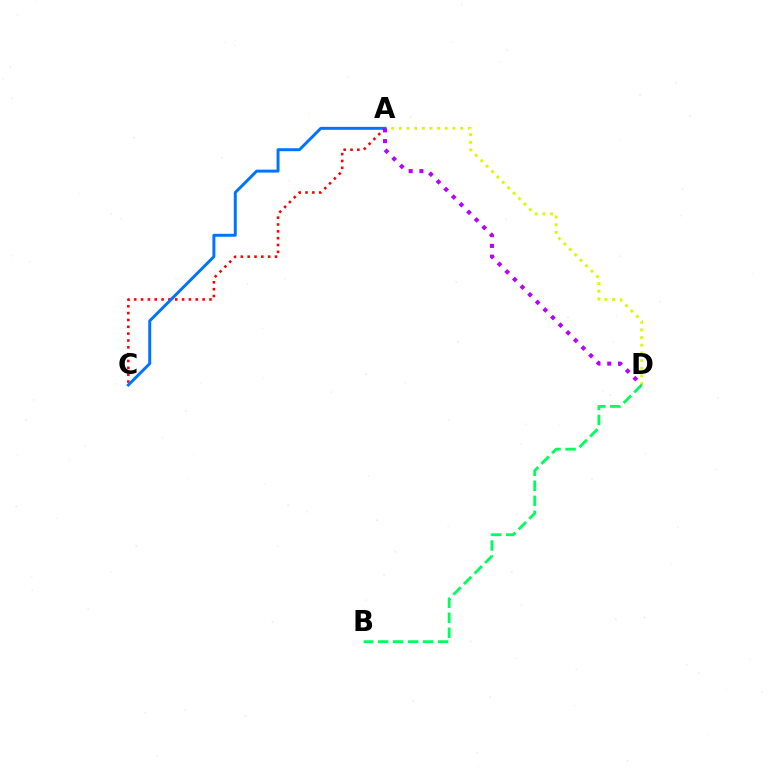{('A', 'D'): [{'color': '#d1ff00', 'line_style': 'dotted', 'thickness': 2.08}, {'color': '#b900ff', 'line_style': 'dotted', 'thickness': 2.93}], ('A', 'C'): [{'color': '#ff0000', 'line_style': 'dotted', 'thickness': 1.86}, {'color': '#0074ff', 'line_style': 'solid', 'thickness': 2.13}], ('B', 'D'): [{'color': '#00ff5c', 'line_style': 'dashed', 'thickness': 2.04}]}